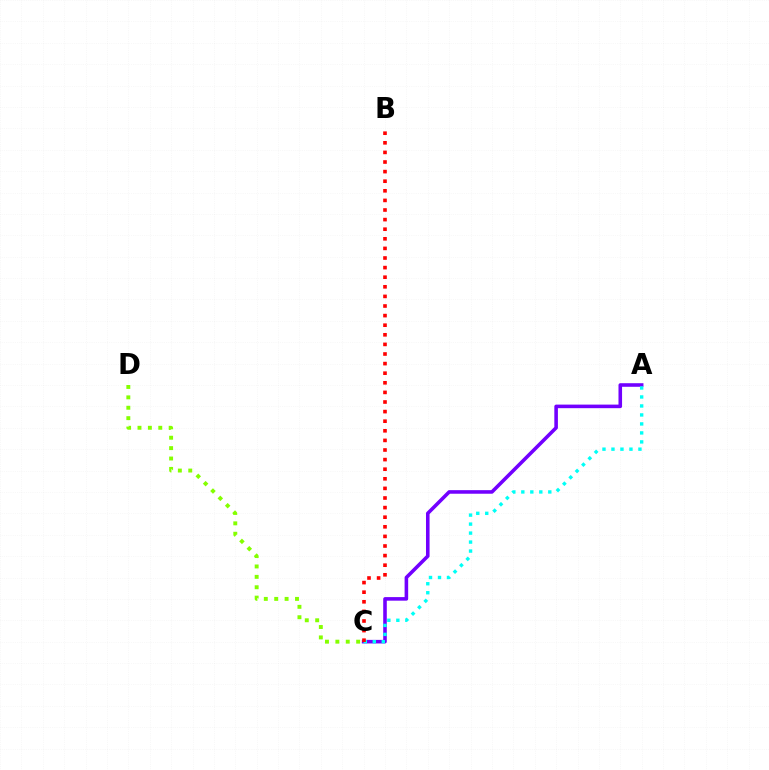{('C', 'D'): [{'color': '#84ff00', 'line_style': 'dotted', 'thickness': 2.82}], ('A', 'C'): [{'color': '#7200ff', 'line_style': 'solid', 'thickness': 2.58}, {'color': '#00fff6', 'line_style': 'dotted', 'thickness': 2.44}], ('B', 'C'): [{'color': '#ff0000', 'line_style': 'dotted', 'thickness': 2.61}]}